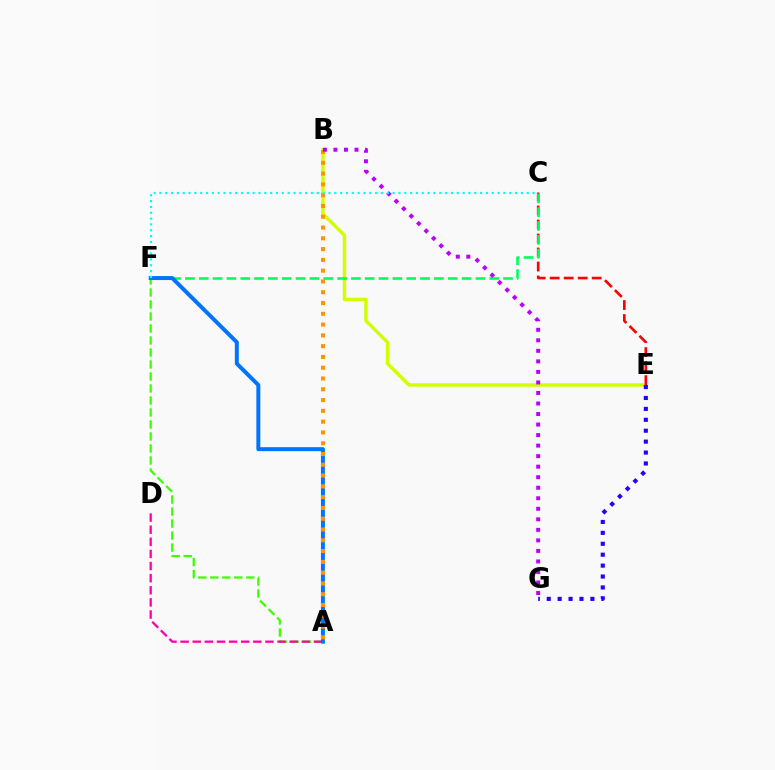{('B', 'E'): [{'color': '#d1ff00', 'line_style': 'solid', 'thickness': 2.46}], ('C', 'E'): [{'color': '#ff0000', 'line_style': 'dashed', 'thickness': 1.9}], ('C', 'F'): [{'color': '#00ff5c', 'line_style': 'dashed', 'thickness': 1.88}, {'color': '#00fff6', 'line_style': 'dotted', 'thickness': 1.58}], ('A', 'F'): [{'color': '#3dff00', 'line_style': 'dashed', 'thickness': 1.63}, {'color': '#0074ff', 'line_style': 'solid', 'thickness': 2.86}], ('A', 'D'): [{'color': '#ff00ac', 'line_style': 'dashed', 'thickness': 1.65}], ('A', 'B'): [{'color': '#ff9400', 'line_style': 'dotted', 'thickness': 2.93}], ('B', 'G'): [{'color': '#b900ff', 'line_style': 'dotted', 'thickness': 2.86}], ('E', 'G'): [{'color': '#2500ff', 'line_style': 'dotted', 'thickness': 2.97}]}